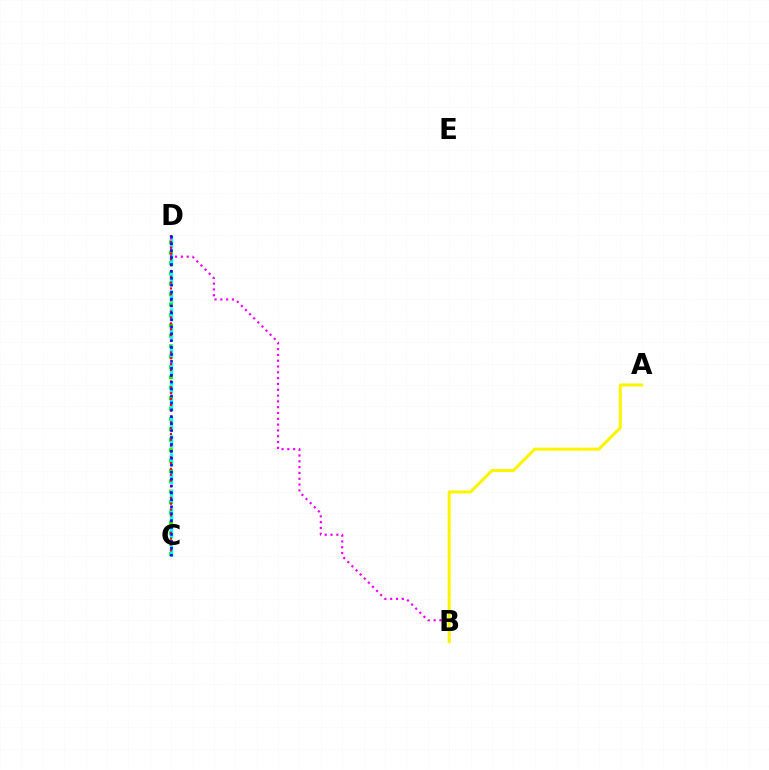{('C', 'D'): [{'color': '#08ff00', 'line_style': 'dotted', 'thickness': 2.82}, {'color': '#00fff6', 'line_style': 'dashed', 'thickness': 2.46}, {'color': '#ff0000', 'line_style': 'dotted', 'thickness': 1.58}, {'color': '#0010ff', 'line_style': 'dotted', 'thickness': 1.88}], ('B', 'D'): [{'color': '#ee00ff', 'line_style': 'dotted', 'thickness': 1.58}], ('A', 'B'): [{'color': '#fcf500', 'line_style': 'solid', 'thickness': 2.18}]}